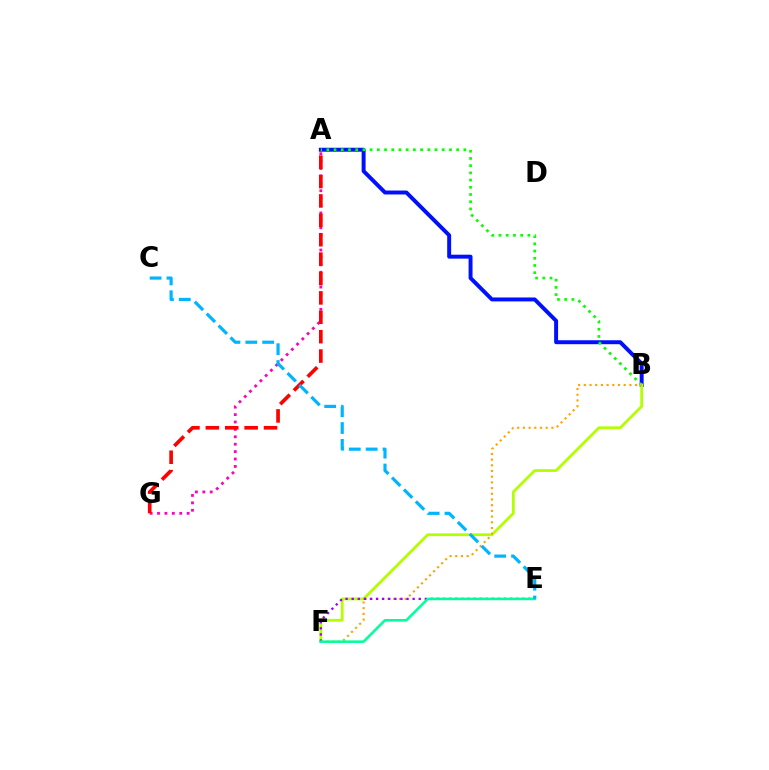{('A', 'B'): [{'color': '#0010ff', 'line_style': 'solid', 'thickness': 2.84}, {'color': '#08ff00', 'line_style': 'dotted', 'thickness': 1.96}], ('A', 'G'): [{'color': '#ff00bd', 'line_style': 'dotted', 'thickness': 2.01}, {'color': '#ff0000', 'line_style': 'dashed', 'thickness': 2.63}], ('B', 'F'): [{'color': '#b3ff00', 'line_style': 'solid', 'thickness': 2.0}, {'color': '#ffa500', 'line_style': 'dotted', 'thickness': 1.55}], ('E', 'F'): [{'color': '#9b00ff', 'line_style': 'dotted', 'thickness': 1.66}, {'color': '#00ff9d', 'line_style': 'solid', 'thickness': 1.85}], ('C', 'E'): [{'color': '#00b5ff', 'line_style': 'dashed', 'thickness': 2.29}]}